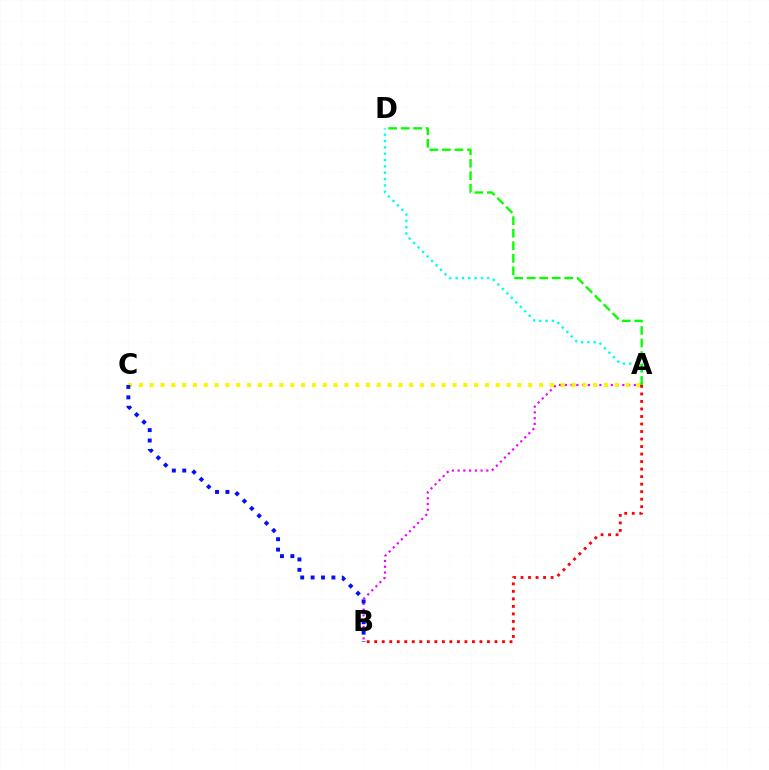{('A', 'B'): [{'color': '#ee00ff', 'line_style': 'dotted', 'thickness': 1.56}, {'color': '#ff0000', 'line_style': 'dotted', 'thickness': 2.04}], ('A', 'C'): [{'color': '#fcf500', 'line_style': 'dotted', 'thickness': 2.94}], ('B', 'C'): [{'color': '#0010ff', 'line_style': 'dotted', 'thickness': 2.83}], ('A', 'D'): [{'color': '#00fff6', 'line_style': 'dotted', 'thickness': 1.72}, {'color': '#08ff00', 'line_style': 'dashed', 'thickness': 1.7}]}